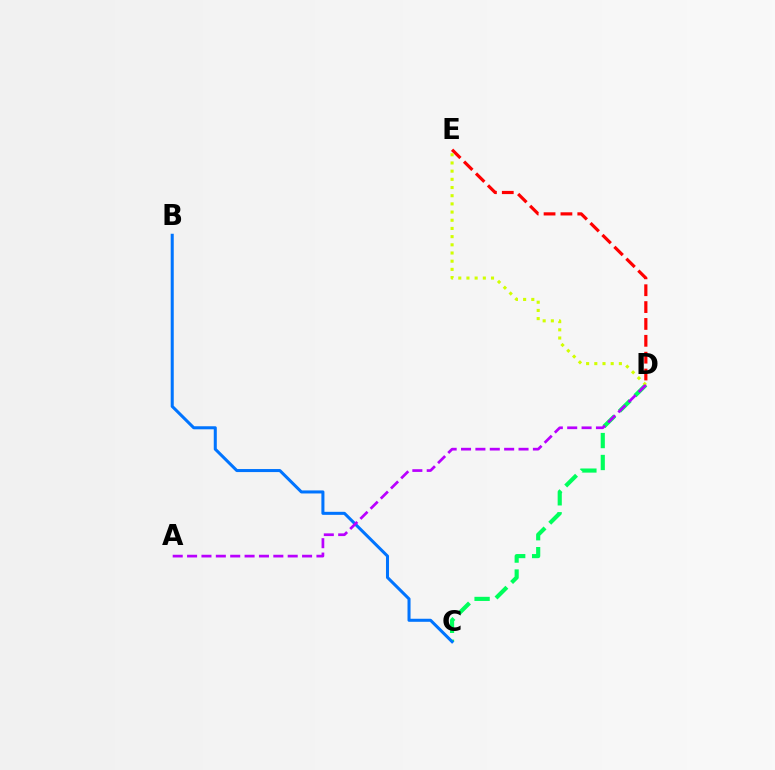{('C', 'D'): [{'color': '#00ff5c', 'line_style': 'dashed', 'thickness': 2.98}], ('D', 'E'): [{'color': '#ff0000', 'line_style': 'dashed', 'thickness': 2.29}, {'color': '#d1ff00', 'line_style': 'dotted', 'thickness': 2.22}], ('B', 'C'): [{'color': '#0074ff', 'line_style': 'solid', 'thickness': 2.19}], ('A', 'D'): [{'color': '#b900ff', 'line_style': 'dashed', 'thickness': 1.95}]}